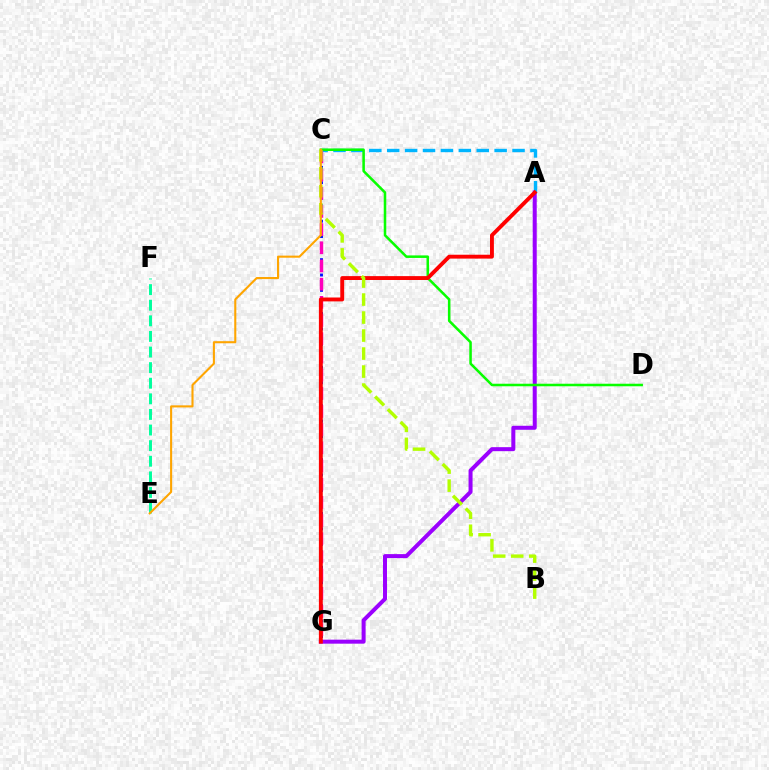{('A', 'G'): [{'color': '#9b00ff', 'line_style': 'solid', 'thickness': 2.89}, {'color': '#ff0000', 'line_style': 'solid', 'thickness': 2.8}], ('A', 'C'): [{'color': '#00b5ff', 'line_style': 'dashed', 'thickness': 2.43}], ('C', 'G'): [{'color': '#0010ff', 'line_style': 'dotted', 'thickness': 2.09}, {'color': '#ff00bd', 'line_style': 'dashed', 'thickness': 2.47}], ('C', 'D'): [{'color': '#08ff00', 'line_style': 'solid', 'thickness': 1.83}], ('E', 'F'): [{'color': '#00ff9d', 'line_style': 'dashed', 'thickness': 2.12}], ('B', 'C'): [{'color': '#b3ff00', 'line_style': 'dashed', 'thickness': 2.45}], ('C', 'E'): [{'color': '#ffa500', 'line_style': 'solid', 'thickness': 1.51}]}